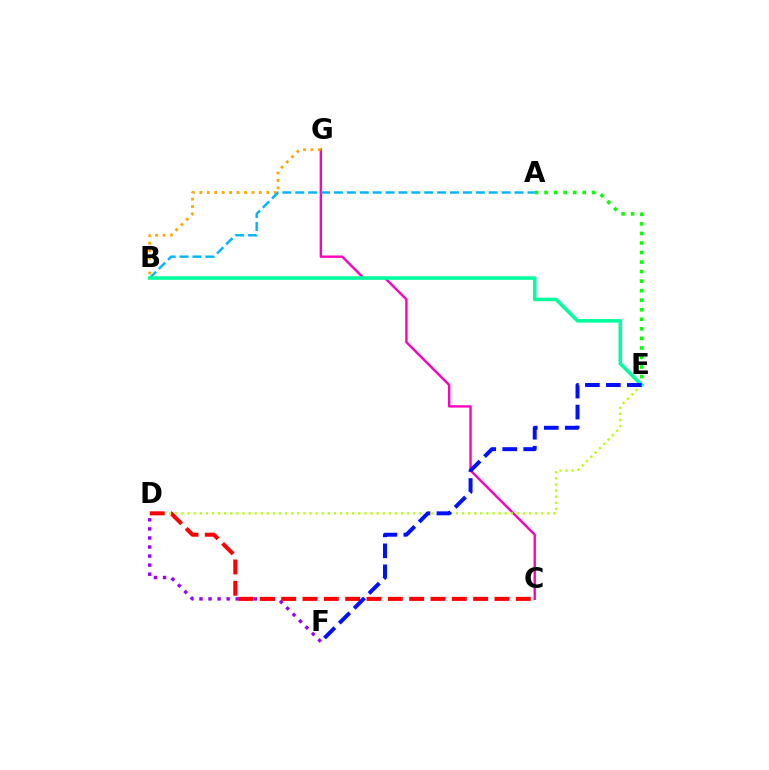{('A', 'E'): [{'color': '#08ff00', 'line_style': 'dotted', 'thickness': 2.59}], ('C', 'G'): [{'color': '#ff00bd', 'line_style': 'solid', 'thickness': 1.72}], ('B', 'G'): [{'color': '#ffa500', 'line_style': 'dotted', 'thickness': 2.02}], ('A', 'B'): [{'color': '#00b5ff', 'line_style': 'dashed', 'thickness': 1.75}], ('B', 'E'): [{'color': '#00ff9d', 'line_style': 'solid', 'thickness': 2.56}], ('D', 'E'): [{'color': '#b3ff00', 'line_style': 'dotted', 'thickness': 1.66}], ('D', 'F'): [{'color': '#9b00ff', 'line_style': 'dotted', 'thickness': 2.46}], ('C', 'D'): [{'color': '#ff0000', 'line_style': 'dashed', 'thickness': 2.9}], ('E', 'F'): [{'color': '#0010ff', 'line_style': 'dashed', 'thickness': 2.85}]}